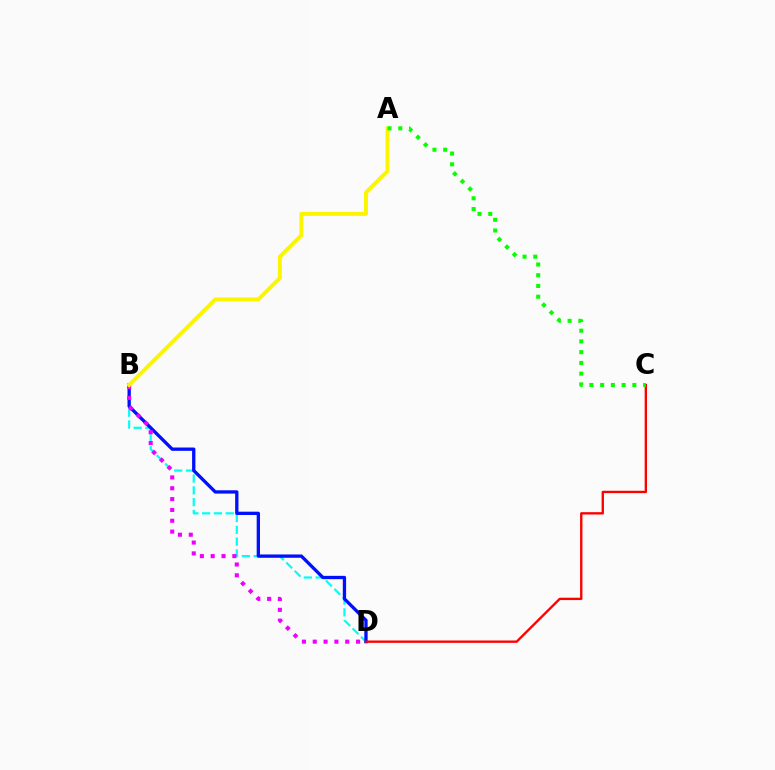{('B', 'D'): [{'color': '#00fff6', 'line_style': 'dashed', 'thickness': 1.6}, {'color': '#0010ff', 'line_style': 'solid', 'thickness': 2.38}, {'color': '#ee00ff', 'line_style': 'dotted', 'thickness': 2.94}], ('C', 'D'): [{'color': '#ff0000', 'line_style': 'solid', 'thickness': 1.7}], ('A', 'B'): [{'color': '#fcf500', 'line_style': 'solid', 'thickness': 2.82}], ('A', 'C'): [{'color': '#08ff00', 'line_style': 'dotted', 'thickness': 2.92}]}